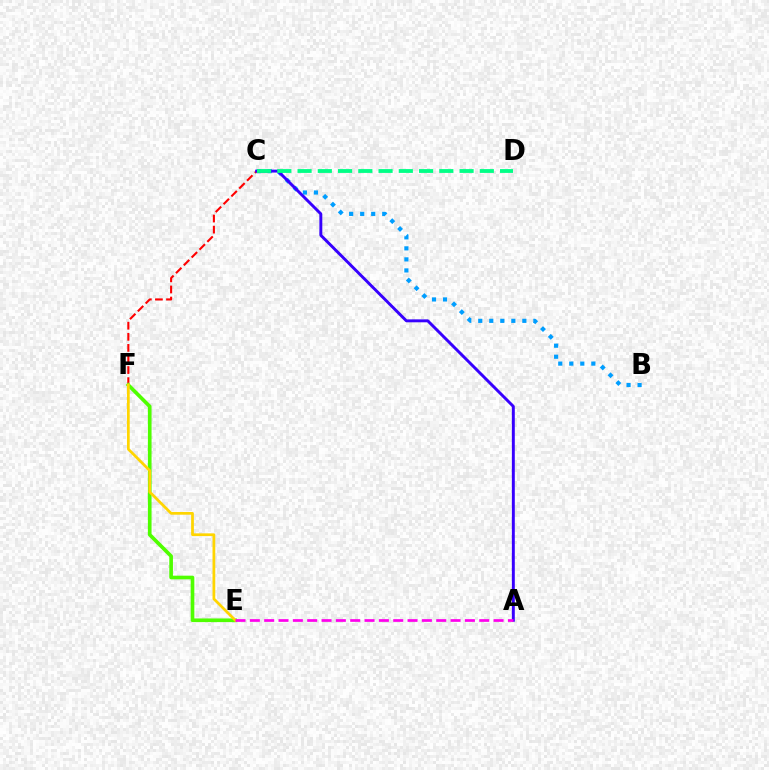{('B', 'C'): [{'color': '#009eff', 'line_style': 'dotted', 'thickness': 3.0}], ('C', 'F'): [{'color': '#ff0000', 'line_style': 'dashed', 'thickness': 1.51}], ('A', 'C'): [{'color': '#3700ff', 'line_style': 'solid', 'thickness': 2.11}], ('E', 'F'): [{'color': '#4fff00', 'line_style': 'solid', 'thickness': 2.63}, {'color': '#ffd500', 'line_style': 'solid', 'thickness': 1.97}], ('A', 'E'): [{'color': '#ff00ed', 'line_style': 'dashed', 'thickness': 1.95}], ('C', 'D'): [{'color': '#00ff86', 'line_style': 'dashed', 'thickness': 2.75}]}